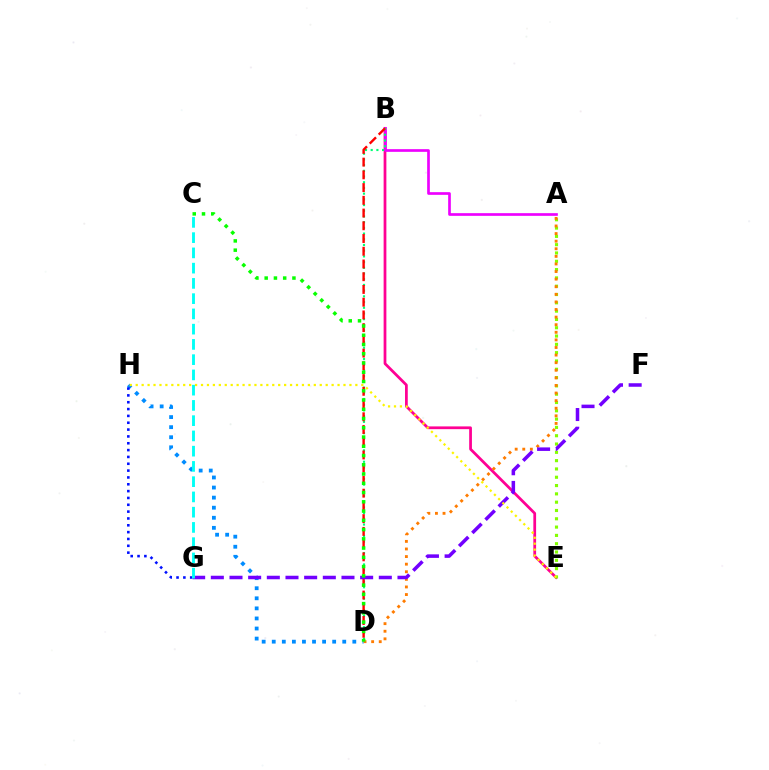{('B', 'E'): [{'color': '#ff0094', 'line_style': 'solid', 'thickness': 1.98}], ('A', 'E'): [{'color': '#84ff00', 'line_style': 'dotted', 'thickness': 2.26}], ('A', 'B'): [{'color': '#ee00ff', 'line_style': 'solid', 'thickness': 1.93}], ('B', 'D'): [{'color': '#00ff74', 'line_style': 'dotted', 'thickness': 1.55}, {'color': '#ff0000', 'line_style': 'dashed', 'thickness': 1.73}], ('D', 'H'): [{'color': '#008cff', 'line_style': 'dotted', 'thickness': 2.74}], ('G', 'H'): [{'color': '#0010ff', 'line_style': 'dotted', 'thickness': 1.86}], ('A', 'D'): [{'color': '#ff7c00', 'line_style': 'dotted', 'thickness': 2.06}], ('F', 'G'): [{'color': '#7200ff', 'line_style': 'dashed', 'thickness': 2.54}], ('E', 'H'): [{'color': '#fcf500', 'line_style': 'dotted', 'thickness': 1.61}], ('C', 'G'): [{'color': '#00fff6', 'line_style': 'dashed', 'thickness': 2.07}], ('C', 'D'): [{'color': '#08ff00', 'line_style': 'dotted', 'thickness': 2.51}]}